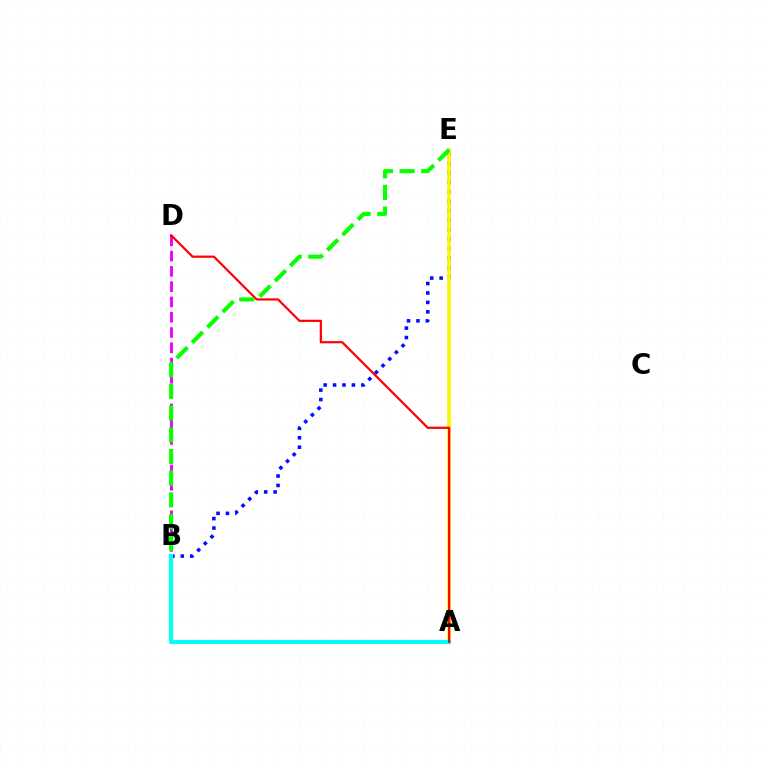{('B', 'E'): [{'color': '#0010ff', 'line_style': 'dotted', 'thickness': 2.56}, {'color': '#08ff00', 'line_style': 'dashed', 'thickness': 2.95}], ('B', 'D'): [{'color': '#ee00ff', 'line_style': 'dashed', 'thickness': 2.08}], ('A', 'E'): [{'color': '#fcf500', 'line_style': 'solid', 'thickness': 2.6}], ('A', 'B'): [{'color': '#00fff6', 'line_style': 'solid', 'thickness': 2.99}], ('A', 'D'): [{'color': '#ff0000', 'line_style': 'solid', 'thickness': 1.59}]}